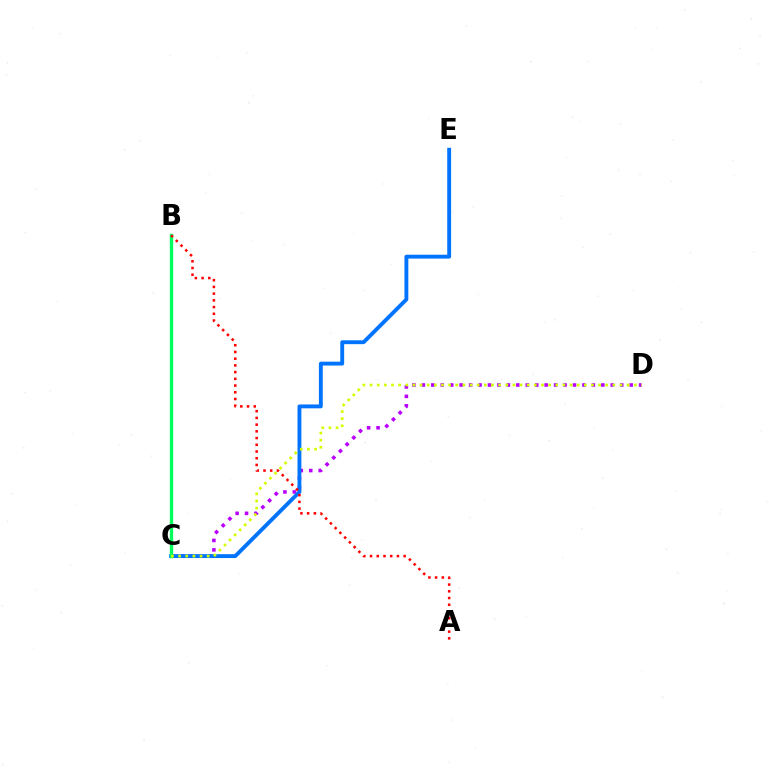{('C', 'D'): [{'color': '#b900ff', 'line_style': 'dotted', 'thickness': 2.57}, {'color': '#d1ff00', 'line_style': 'dotted', 'thickness': 1.94}], ('C', 'E'): [{'color': '#0074ff', 'line_style': 'solid', 'thickness': 2.79}], ('B', 'C'): [{'color': '#00ff5c', 'line_style': 'solid', 'thickness': 2.41}], ('A', 'B'): [{'color': '#ff0000', 'line_style': 'dotted', 'thickness': 1.83}]}